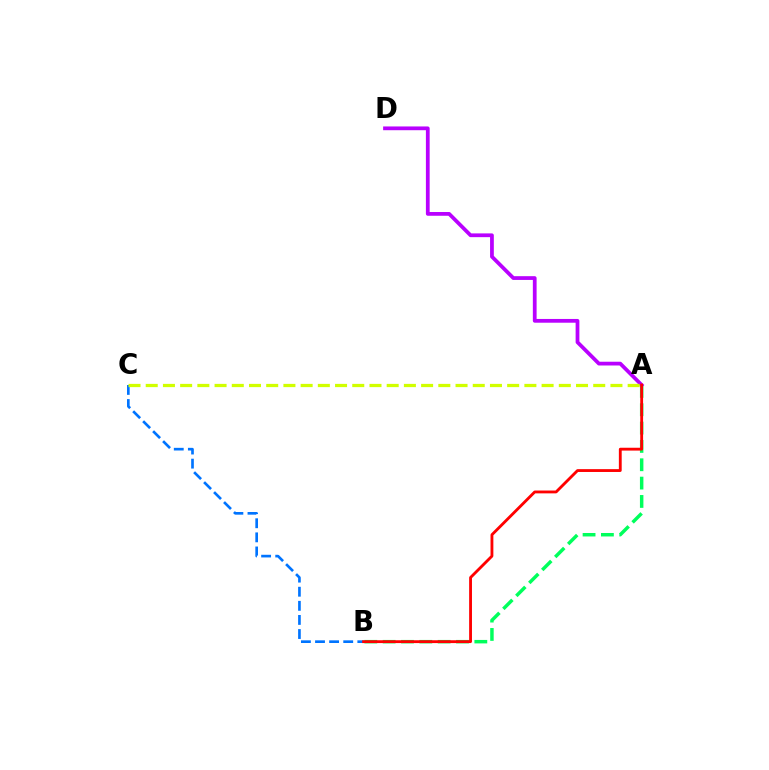{('A', 'B'): [{'color': '#00ff5c', 'line_style': 'dashed', 'thickness': 2.49}, {'color': '#ff0000', 'line_style': 'solid', 'thickness': 2.04}], ('B', 'C'): [{'color': '#0074ff', 'line_style': 'dashed', 'thickness': 1.92}], ('A', 'D'): [{'color': '#b900ff', 'line_style': 'solid', 'thickness': 2.71}], ('A', 'C'): [{'color': '#d1ff00', 'line_style': 'dashed', 'thickness': 2.34}]}